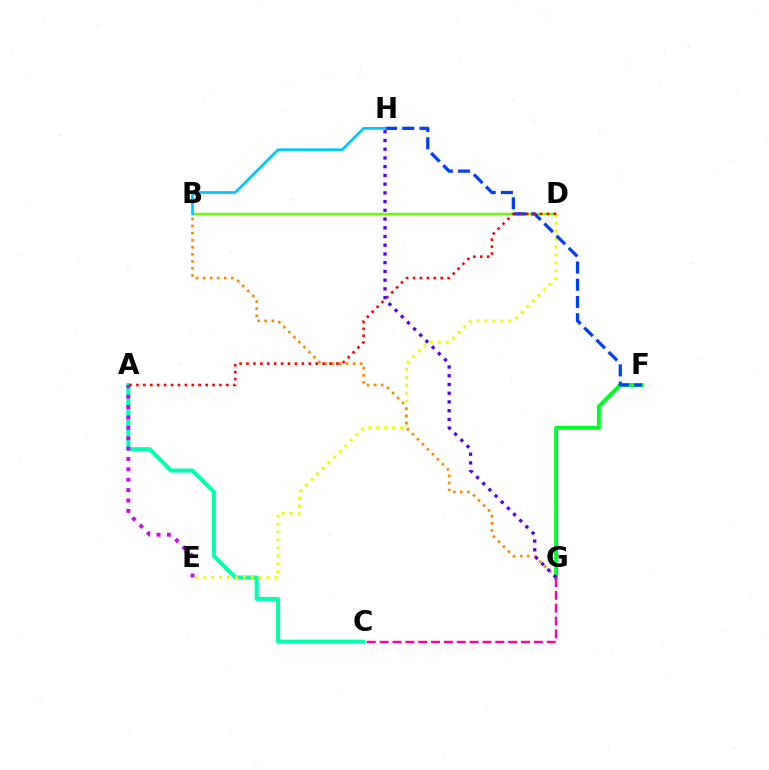{('A', 'C'): [{'color': '#00ffaf', 'line_style': 'solid', 'thickness': 2.9}], ('B', 'D'): [{'color': '#66ff00', 'line_style': 'solid', 'thickness': 1.73}], ('F', 'G'): [{'color': '#00ff27', 'line_style': 'solid', 'thickness': 2.84}], ('D', 'E'): [{'color': '#eeff00', 'line_style': 'dotted', 'thickness': 2.15}], ('A', 'E'): [{'color': '#d600ff', 'line_style': 'dotted', 'thickness': 2.82}], ('F', 'H'): [{'color': '#003fff', 'line_style': 'dashed', 'thickness': 2.34}], ('B', 'G'): [{'color': '#ff8800', 'line_style': 'dotted', 'thickness': 1.92}], ('A', 'D'): [{'color': '#ff0000', 'line_style': 'dotted', 'thickness': 1.88}], ('B', 'H'): [{'color': '#00c7ff', 'line_style': 'solid', 'thickness': 1.97}], ('G', 'H'): [{'color': '#4f00ff', 'line_style': 'dotted', 'thickness': 2.37}], ('C', 'G'): [{'color': '#ff00a0', 'line_style': 'dashed', 'thickness': 1.75}]}